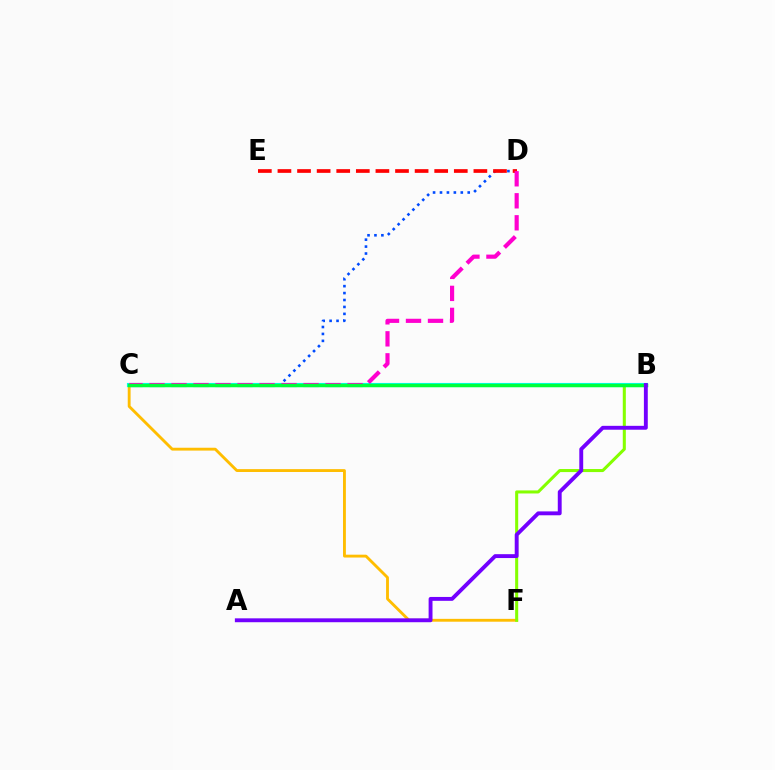{('C', 'D'): [{'color': '#004bff', 'line_style': 'dotted', 'thickness': 1.88}, {'color': '#ff00cf', 'line_style': 'dashed', 'thickness': 2.99}], ('C', 'F'): [{'color': '#ffbd00', 'line_style': 'solid', 'thickness': 2.05}], ('B', 'F'): [{'color': '#84ff00', 'line_style': 'solid', 'thickness': 2.19}], ('D', 'E'): [{'color': '#ff0000', 'line_style': 'dashed', 'thickness': 2.66}], ('B', 'C'): [{'color': '#00fff6', 'line_style': 'solid', 'thickness': 2.97}, {'color': '#00ff39', 'line_style': 'solid', 'thickness': 2.5}], ('A', 'B'): [{'color': '#7200ff', 'line_style': 'solid', 'thickness': 2.79}]}